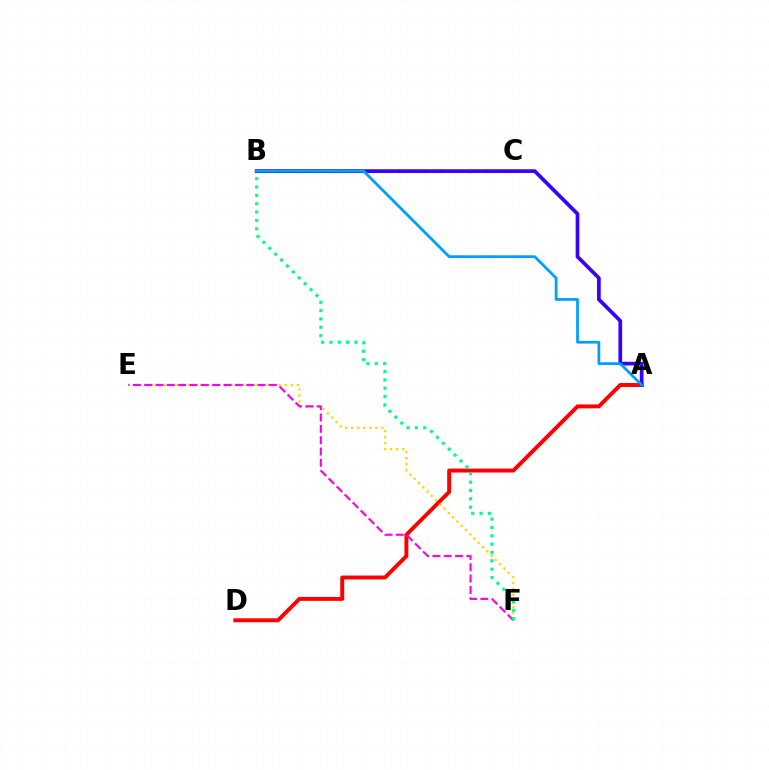{('A', 'D'): [{'color': '#ff0000', 'line_style': 'solid', 'thickness': 2.83}], ('B', 'C'): [{'color': '#4fff00', 'line_style': 'dashed', 'thickness': 2.38}], ('E', 'F'): [{'color': '#ffd500', 'line_style': 'dotted', 'thickness': 1.64}, {'color': '#ff00ed', 'line_style': 'dashed', 'thickness': 1.54}], ('A', 'B'): [{'color': '#3700ff', 'line_style': 'solid', 'thickness': 2.67}, {'color': '#009eff', 'line_style': 'solid', 'thickness': 1.98}], ('B', 'F'): [{'color': '#00ff86', 'line_style': 'dotted', 'thickness': 2.27}]}